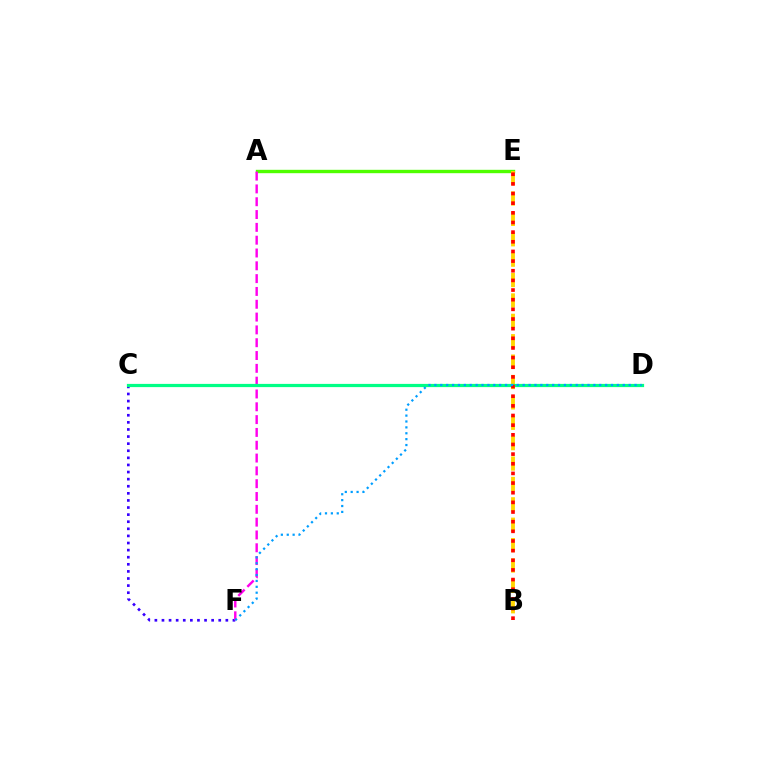{('A', 'E'): [{'color': '#4fff00', 'line_style': 'solid', 'thickness': 2.43}], ('C', 'F'): [{'color': '#3700ff', 'line_style': 'dotted', 'thickness': 1.93}], ('B', 'E'): [{'color': '#ffd500', 'line_style': 'dashed', 'thickness': 2.77}, {'color': '#ff0000', 'line_style': 'dotted', 'thickness': 2.62}], ('A', 'F'): [{'color': '#ff00ed', 'line_style': 'dashed', 'thickness': 1.74}], ('C', 'D'): [{'color': '#00ff86', 'line_style': 'solid', 'thickness': 2.32}], ('D', 'F'): [{'color': '#009eff', 'line_style': 'dotted', 'thickness': 1.6}]}